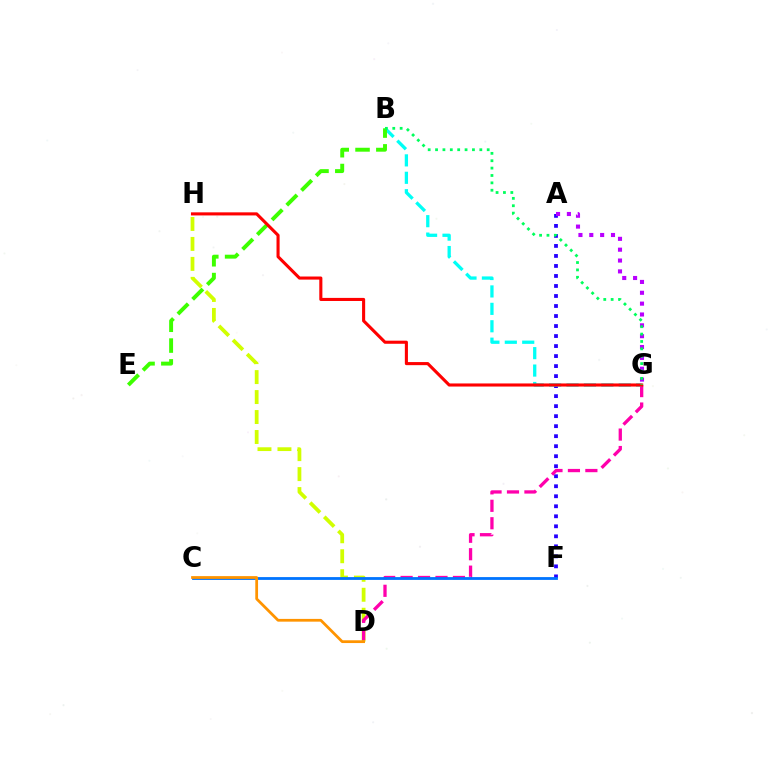{('D', 'H'): [{'color': '#d1ff00', 'line_style': 'dashed', 'thickness': 2.71}], ('A', 'F'): [{'color': '#2500ff', 'line_style': 'dotted', 'thickness': 2.72}], ('A', 'G'): [{'color': '#b900ff', 'line_style': 'dotted', 'thickness': 2.95}], ('D', 'G'): [{'color': '#ff00ac', 'line_style': 'dashed', 'thickness': 2.37}], ('C', 'F'): [{'color': '#0074ff', 'line_style': 'solid', 'thickness': 2.02}], ('B', 'G'): [{'color': '#00fff6', 'line_style': 'dashed', 'thickness': 2.37}, {'color': '#00ff5c', 'line_style': 'dotted', 'thickness': 2.0}], ('B', 'E'): [{'color': '#3dff00', 'line_style': 'dashed', 'thickness': 2.83}], ('C', 'D'): [{'color': '#ff9400', 'line_style': 'solid', 'thickness': 1.99}], ('G', 'H'): [{'color': '#ff0000', 'line_style': 'solid', 'thickness': 2.23}]}